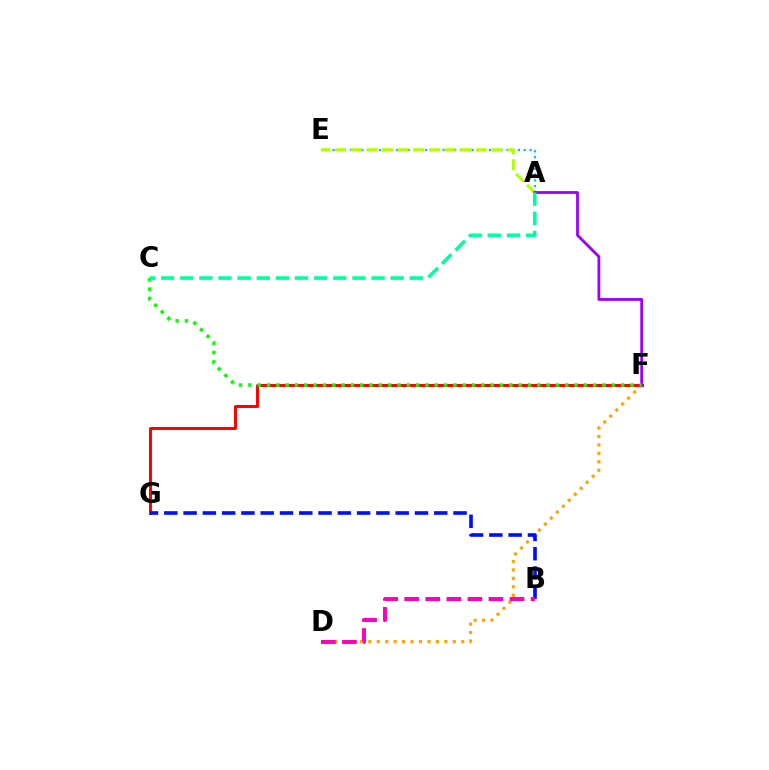{('D', 'F'): [{'color': '#ffa500', 'line_style': 'dotted', 'thickness': 2.29}], ('A', 'E'): [{'color': '#00b5ff', 'line_style': 'dotted', 'thickness': 1.58}, {'color': '#b3ff00', 'line_style': 'dashed', 'thickness': 2.12}], ('F', 'G'): [{'color': '#ff0000', 'line_style': 'solid', 'thickness': 2.13}], ('B', 'G'): [{'color': '#0010ff', 'line_style': 'dashed', 'thickness': 2.62}], ('B', 'D'): [{'color': '#ff00bd', 'line_style': 'dashed', 'thickness': 2.86}], ('A', 'F'): [{'color': '#9b00ff', 'line_style': 'solid', 'thickness': 2.01}], ('C', 'F'): [{'color': '#08ff00', 'line_style': 'dotted', 'thickness': 2.53}], ('A', 'C'): [{'color': '#00ff9d', 'line_style': 'dashed', 'thickness': 2.6}]}